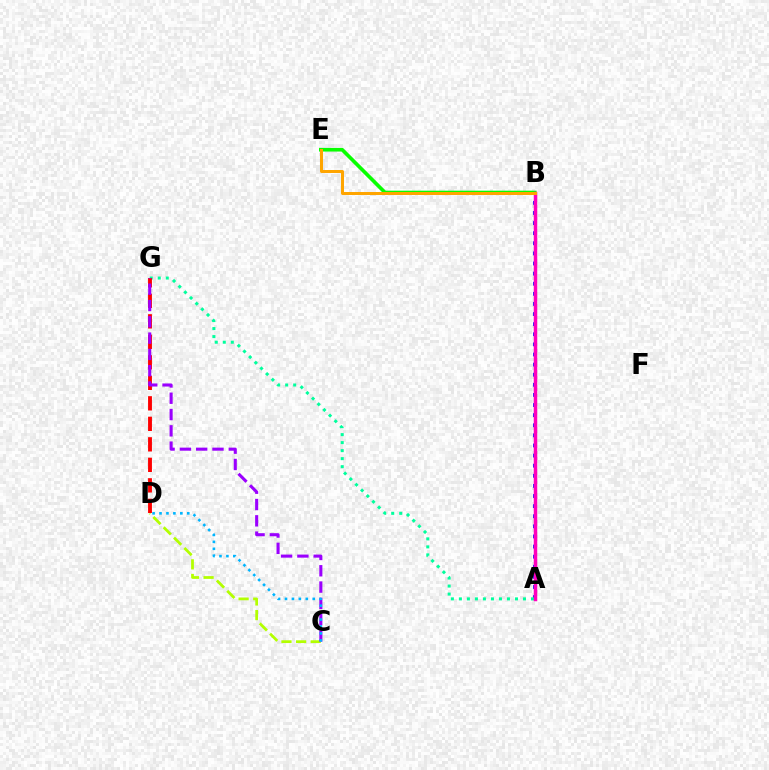{('A', 'B'): [{'color': '#0010ff', 'line_style': 'dotted', 'thickness': 2.75}, {'color': '#ff00bd', 'line_style': 'solid', 'thickness': 2.51}], ('C', 'D'): [{'color': '#b3ff00', 'line_style': 'dashed', 'thickness': 1.99}, {'color': '#00b5ff', 'line_style': 'dotted', 'thickness': 1.88}], ('B', 'E'): [{'color': '#08ff00', 'line_style': 'solid', 'thickness': 2.62}, {'color': '#ffa500', 'line_style': 'solid', 'thickness': 2.16}], ('A', 'G'): [{'color': '#00ff9d', 'line_style': 'dotted', 'thickness': 2.18}], ('D', 'G'): [{'color': '#ff0000', 'line_style': 'dashed', 'thickness': 2.79}], ('C', 'G'): [{'color': '#9b00ff', 'line_style': 'dashed', 'thickness': 2.21}]}